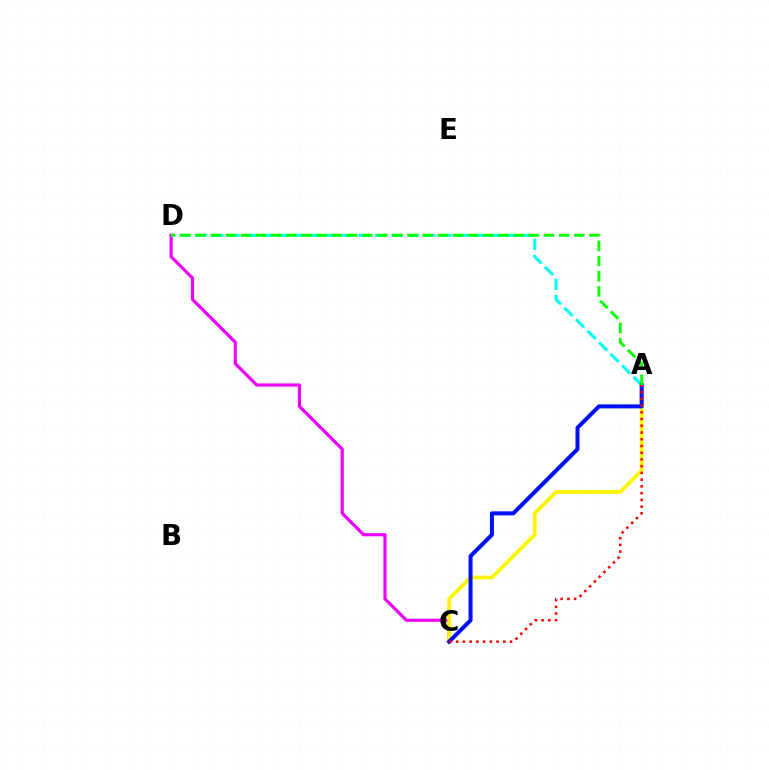{('C', 'D'): [{'color': '#ee00ff', 'line_style': 'solid', 'thickness': 2.29}], ('A', 'D'): [{'color': '#00fff6', 'line_style': 'dashed', 'thickness': 2.21}, {'color': '#08ff00', 'line_style': 'dashed', 'thickness': 2.06}], ('A', 'C'): [{'color': '#fcf500', 'line_style': 'solid', 'thickness': 2.72}, {'color': '#0010ff', 'line_style': 'solid', 'thickness': 2.89}, {'color': '#ff0000', 'line_style': 'dotted', 'thickness': 1.83}]}